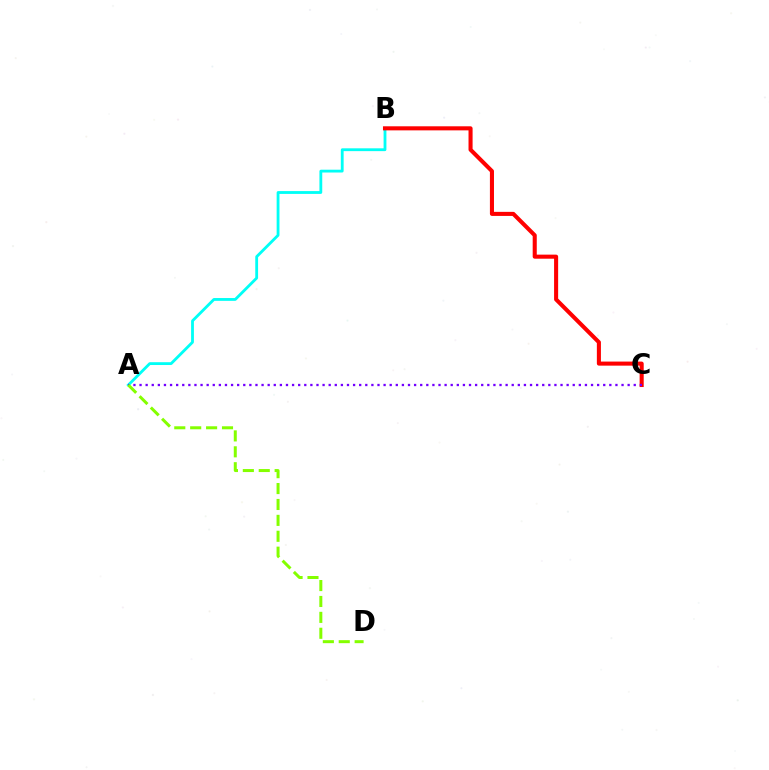{('A', 'B'): [{'color': '#00fff6', 'line_style': 'solid', 'thickness': 2.03}], ('B', 'C'): [{'color': '#ff0000', 'line_style': 'solid', 'thickness': 2.93}], ('A', 'C'): [{'color': '#7200ff', 'line_style': 'dotted', 'thickness': 1.66}], ('A', 'D'): [{'color': '#84ff00', 'line_style': 'dashed', 'thickness': 2.16}]}